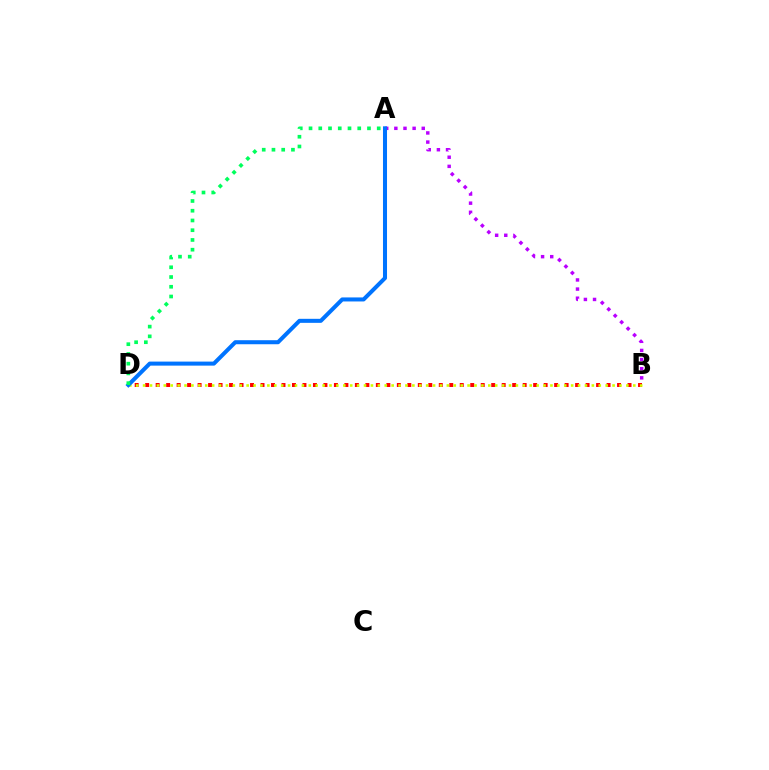{('A', 'B'): [{'color': '#b900ff', 'line_style': 'dotted', 'thickness': 2.48}], ('B', 'D'): [{'color': '#ff0000', 'line_style': 'dotted', 'thickness': 2.85}, {'color': '#d1ff00', 'line_style': 'dotted', 'thickness': 1.88}], ('A', 'D'): [{'color': '#0074ff', 'line_style': 'solid', 'thickness': 2.9}, {'color': '#00ff5c', 'line_style': 'dotted', 'thickness': 2.65}]}